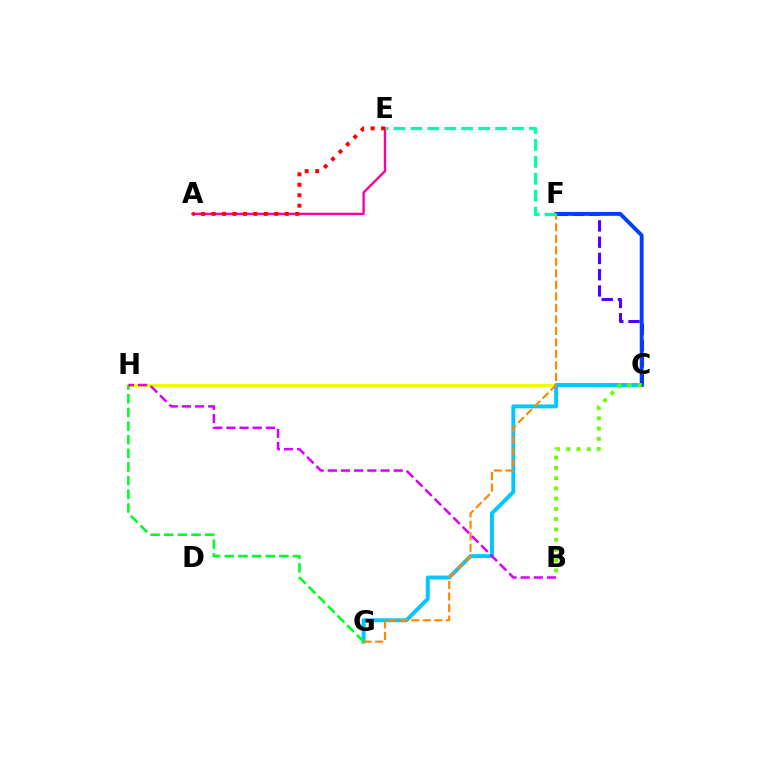{('C', 'H'): [{'color': '#eeff00', 'line_style': 'solid', 'thickness': 2.26}], ('A', 'E'): [{'color': '#ff00a0', 'line_style': 'solid', 'thickness': 1.72}, {'color': '#ff0000', 'line_style': 'dotted', 'thickness': 2.84}], ('C', 'G'): [{'color': '#00c7ff', 'line_style': 'solid', 'thickness': 2.83}], ('C', 'F'): [{'color': '#4f00ff', 'line_style': 'dashed', 'thickness': 2.21}, {'color': '#003fff', 'line_style': 'solid', 'thickness': 2.79}], ('G', 'H'): [{'color': '#00ff27', 'line_style': 'dashed', 'thickness': 1.86}], ('F', 'G'): [{'color': '#ff8800', 'line_style': 'dashed', 'thickness': 1.56}], ('B', 'H'): [{'color': '#d600ff', 'line_style': 'dashed', 'thickness': 1.79}], ('B', 'C'): [{'color': '#66ff00', 'line_style': 'dotted', 'thickness': 2.79}], ('E', 'F'): [{'color': '#00ffaf', 'line_style': 'dashed', 'thickness': 2.3}]}